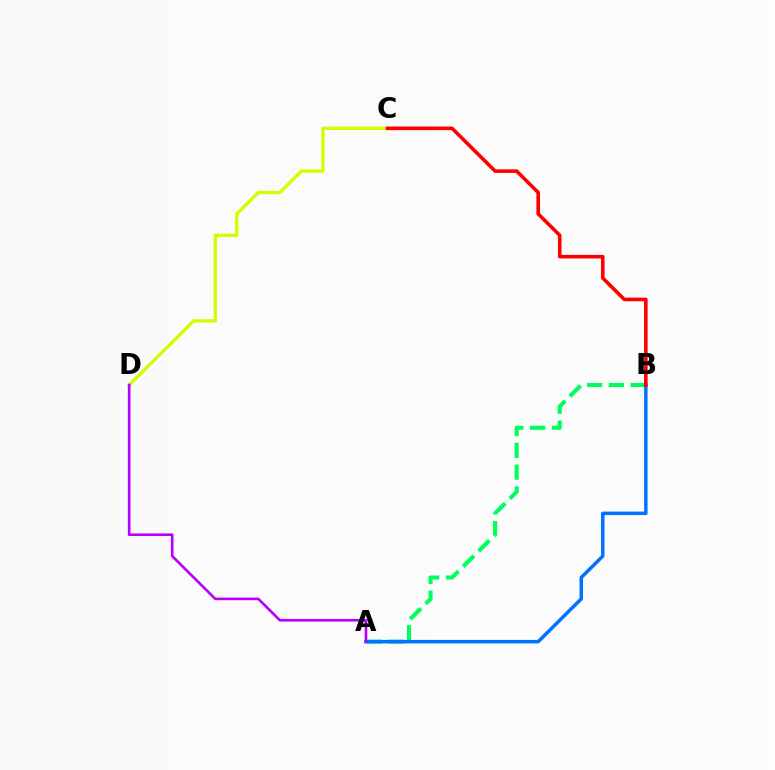{('C', 'D'): [{'color': '#d1ff00', 'line_style': 'solid', 'thickness': 2.39}], ('A', 'B'): [{'color': '#00ff5c', 'line_style': 'dashed', 'thickness': 2.96}, {'color': '#0074ff', 'line_style': 'solid', 'thickness': 2.52}], ('A', 'D'): [{'color': '#b900ff', 'line_style': 'solid', 'thickness': 1.91}], ('B', 'C'): [{'color': '#ff0000', 'line_style': 'solid', 'thickness': 2.58}]}